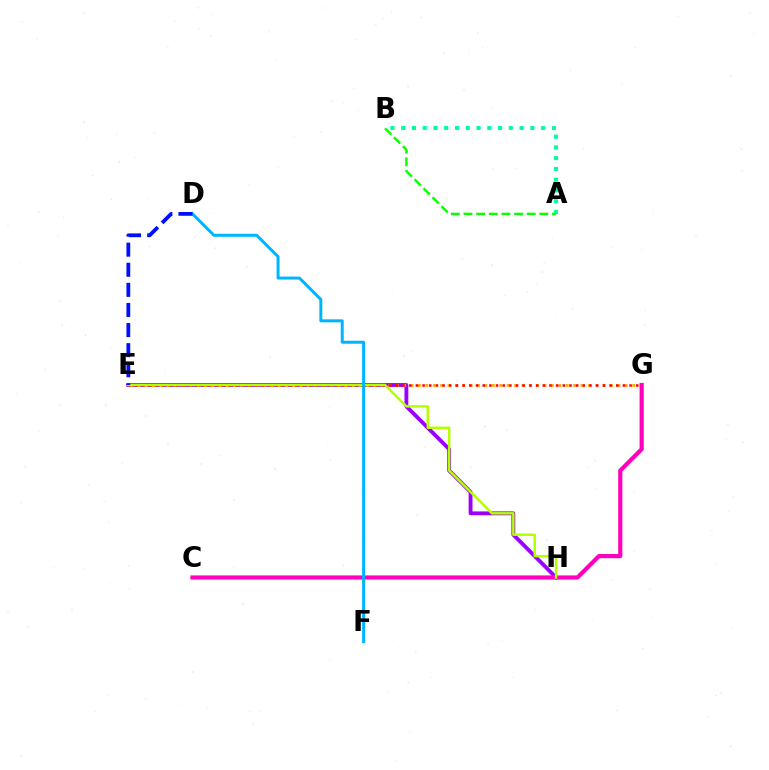{('E', 'H'): [{'color': '#9b00ff', 'line_style': 'solid', 'thickness': 2.78}, {'color': '#b3ff00', 'line_style': 'solid', 'thickness': 1.8}], ('E', 'G'): [{'color': '#ffa500', 'line_style': 'dotted', 'thickness': 2.01}, {'color': '#ff0000', 'line_style': 'dotted', 'thickness': 1.81}], ('A', 'B'): [{'color': '#00ff9d', 'line_style': 'dotted', 'thickness': 2.92}, {'color': '#08ff00', 'line_style': 'dashed', 'thickness': 1.72}], ('C', 'G'): [{'color': '#ff00bd', 'line_style': 'solid', 'thickness': 3.0}], ('D', 'F'): [{'color': '#00b5ff', 'line_style': 'solid', 'thickness': 2.16}], ('D', 'E'): [{'color': '#0010ff', 'line_style': 'dashed', 'thickness': 2.73}]}